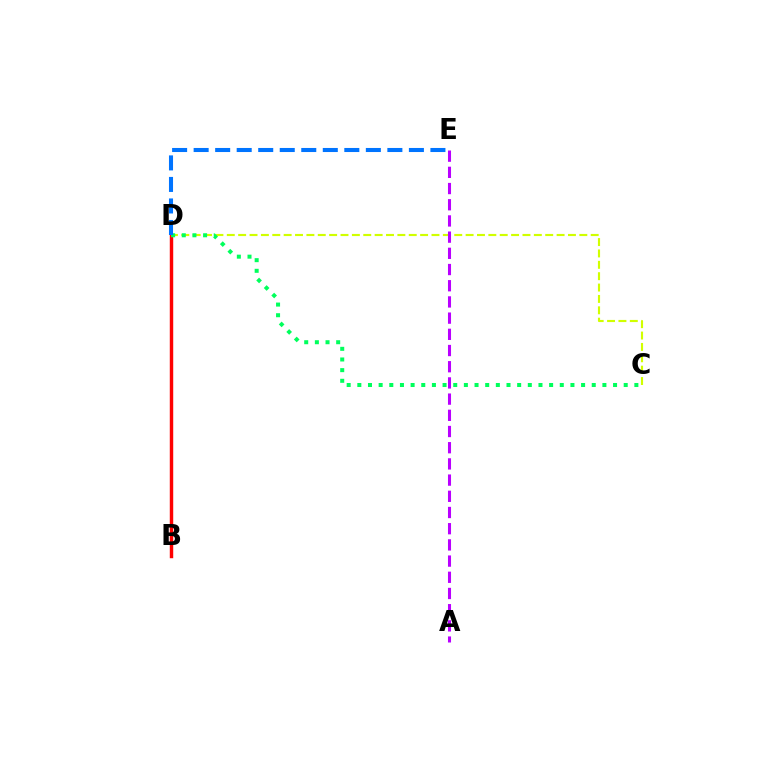{('B', 'D'): [{'color': '#ff0000', 'line_style': 'solid', 'thickness': 2.48}], ('C', 'D'): [{'color': '#d1ff00', 'line_style': 'dashed', 'thickness': 1.54}, {'color': '#00ff5c', 'line_style': 'dotted', 'thickness': 2.89}], ('D', 'E'): [{'color': '#0074ff', 'line_style': 'dashed', 'thickness': 2.92}], ('A', 'E'): [{'color': '#b900ff', 'line_style': 'dashed', 'thickness': 2.2}]}